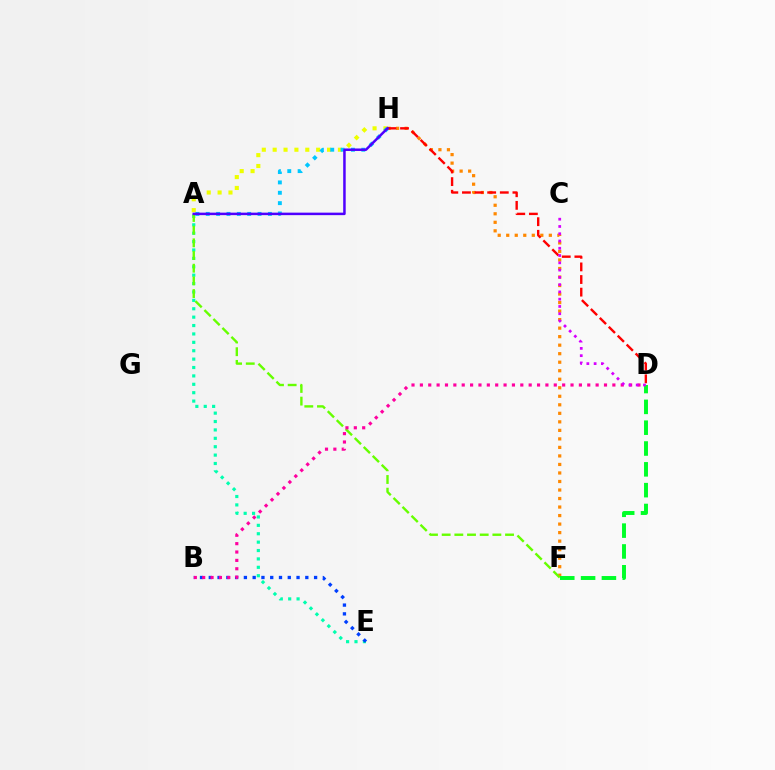{('A', 'H'): [{'color': '#eeff00', 'line_style': 'dotted', 'thickness': 2.95}, {'color': '#00c7ff', 'line_style': 'dotted', 'thickness': 2.81}, {'color': '#4f00ff', 'line_style': 'solid', 'thickness': 1.8}], ('A', 'E'): [{'color': '#00ffaf', 'line_style': 'dotted', 'thickness': 2.28}], ('B', 'E'): [{'color': '#003fff', 'line_style': 'dotted', 'thickness': 2.38}], ('F', 'H'): [{'color': '#ff8800', 'line_style': 'dotted', 'thickness': 2.31}], ('A', 'F'): [{'color': '#66ff00', 'line_style': 'dashed', 'thickness': 1.72}], ('B', 'D'): [{'color': '#ff00a0', 'line_style': 'dotted', 'thickness': 2.27}], ('D', 'H'): [{'color': '#ff0000', 'line_style': 'dashed', 'thickness': 1.71}], ('D', 'F'): [{'color': '#00ff27', 'line_style': 'dashed', 'thickness': 2.83}], ('C', 'D'): [{'color': '#d600ff', 'line_style': 'dotted', 'thickness': 1.98}]}